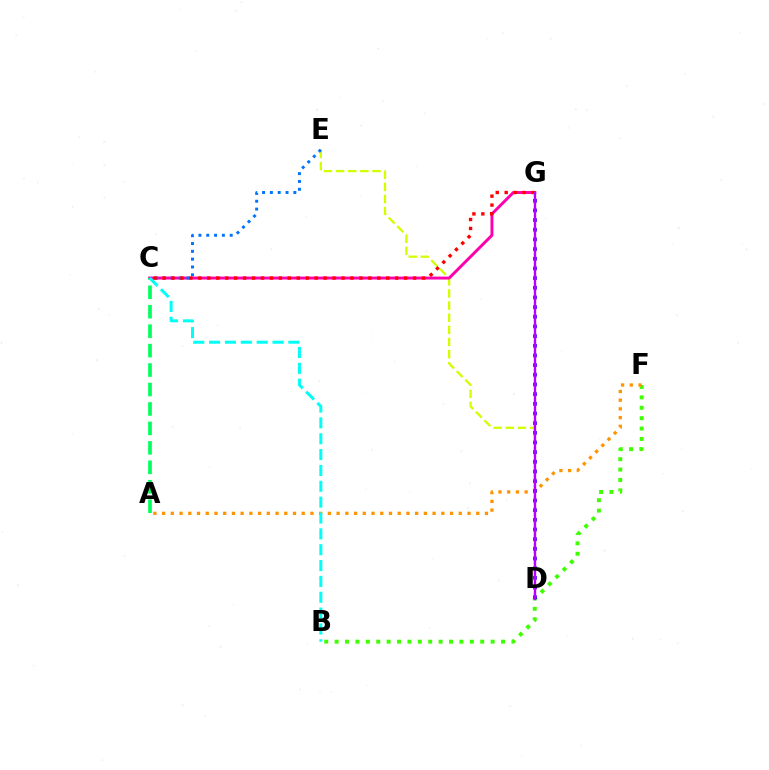{('D', 'E'): [{'color': '#d1ff00', 'line_style': 'dashed', 'thickness': 1.65}], ('C', 'G'): [{'color': '#ff00ac', 'line_style': 'solid', 'thickness': 2.12}, {'color': '#ff0000', 'line_style': 'dotted', 'thickness': 2.43}], ('A', 'C'): [{'color': '#00ff5c', 'line_style': 'dashed', 'thickness': 2.64}], ('B', 'F'): [{'color': '#3dff00', 'line_style': 'dotted', 'thickness': 2.83}], ('C', 'E'): [{'color': '#0074ff', 'line_style': 'dotted', 'thickness': 2.13}], ('A', 'F'): [{'color': '#ff9400', 'line_style': 'dotted', 'thickness': 2.37}], ('B', 'C'): [{'color': '#00fff6', 'line_style': 'dashed', 'thickness': 2.15}], ('D', 'G'): [{'color': '#2500ff', 'line_style': 'dotted', 'thickness': 2.63}, {'color': '#b900ff', 'line_style': 'solid', 'thickness': 1.72}]}